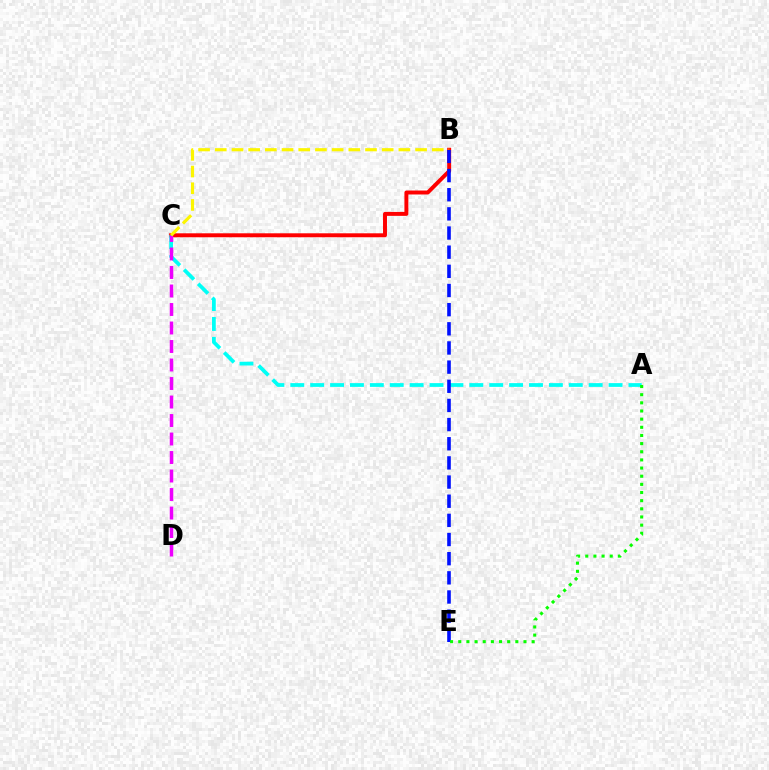{('B', 'C'): [{'color': '#ff0000', 'line_style': 'solid', 'thickness': 2.85}, {'color': '#fcf500', 'line_style': 'dashed', 'thickness': 2.27}], ('A', 'C'): [{'color': '#00fff6', 'line_style': 'dashed', 'thickness': 2.7}], ('C', 'D'): [{'color': '#ee00ff', 'line_style': 'dashed', 'thickness': 2.51}], ('B', 'E'): [{'color': '#0010ff', 'line_style': 'dashed', 'thickness': 2.6}], ('A', 'E'): [{'color': '#08ff00', 'line_style': 'dotted', 'thickness': 2.21}]}